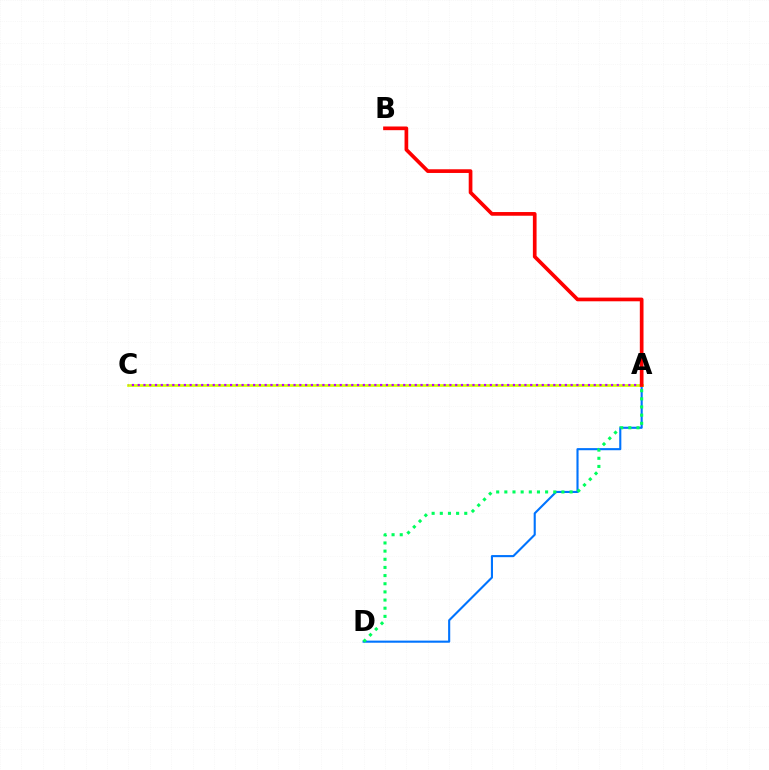{('A', 'D'): [{'color': '#0074ff', 'line_style': 'solid', 'thickness': 1.52}, {'color': '#00ff5c', 'line_style': 'dotted', 'thickness': 2.22}], ('A', 'C'): [{'color': '#d1ff00', 'line_style': 'solid', 'thickness': 1.94}, {'color': '#b900ff', 'line_style': 'dotted', 'thickness': 1.57}], ('A', 'B'): [{'color': '#ff0000', 'line_style': 'solid', 'thickness': 2.66}]}